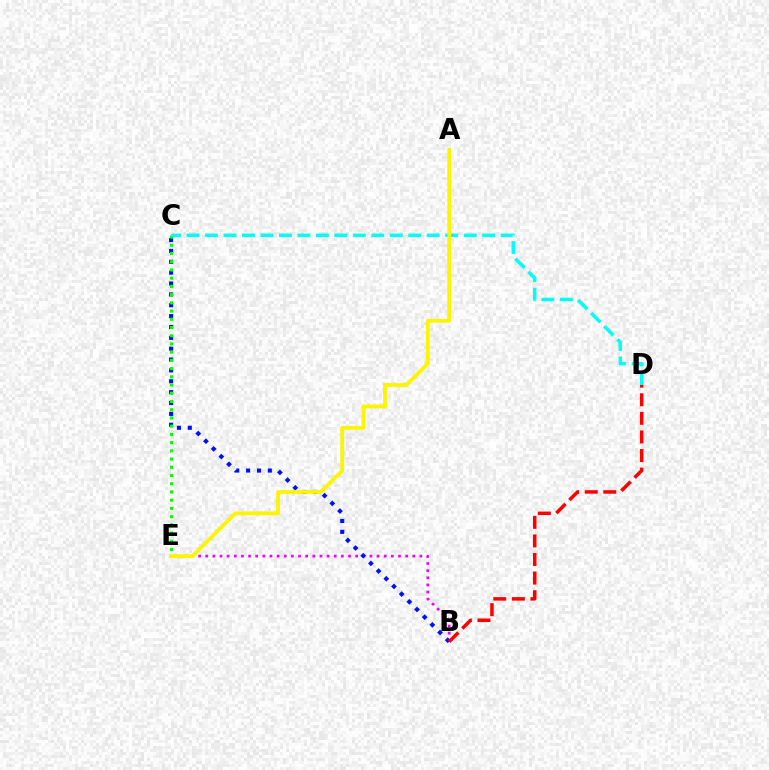{('B', 'E'): [{'color': '#ee00ff', 'line_style': 'dotted', 'thickness': 1.94}], ('B', 'C'): [{'color': '#0010ff', 'line_style': 'dotted', 'thickness': 2.95}], ('C', 'E'): [{'color': '#08ff00', 'line_style': 'dotted', 'thickness': 2.23}], ('C', 'D'): [{'color': '#00fff6', 'line_style': 'dashed', 'thickness': 2.51}], ('B', 'D'): [{'color': '#ff0000', 'line_style': 'dashed', 'thickness': 2.53}], ('A', 'E'): [{'color': '#fcf500', 'line_style': 'solid', 'thickness': 2.73}]}